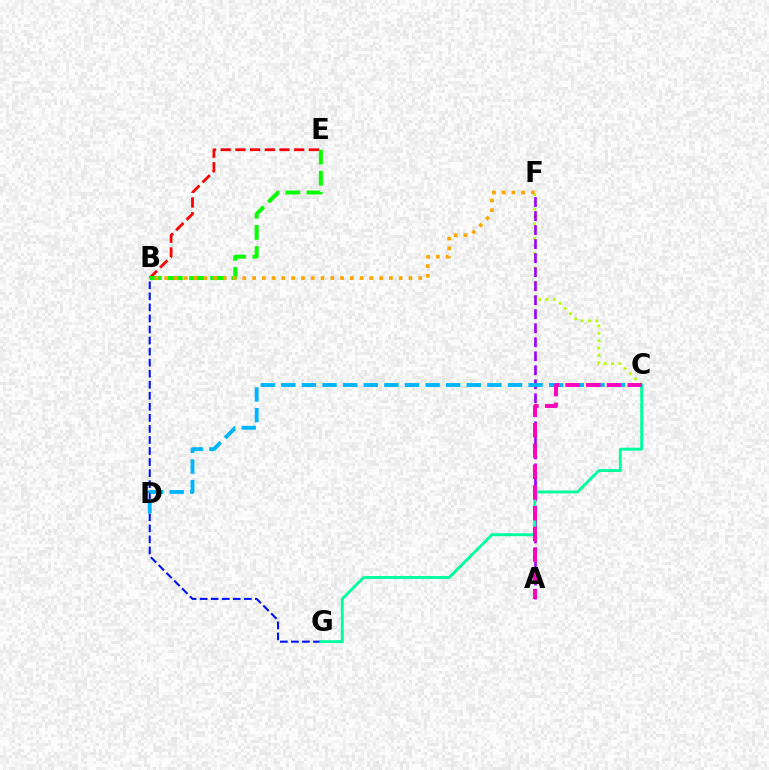{('C', 'F'): [{'color': '#b3ff00', 'line_style': 'dotted', 'thickness': 1.99}], ('B', 'E'): [{'color': '#ff0000', 'line_style': 'dashed', 'thickness': 2.0}, {'color': '#08ff00', 'line_style': 'dashed', 'thickness': 2.87}], ('A', 'F'): [{'color': '#9b00ff', 'line_style': 'dashed', 'thickness': 1.9}], ('B', 'G'): [{'color': '#0010ff', 'line_style': 'dashed', 'thickness': 1.5}], ('C', 'D'): [{'color': '#00b5ff', 'line_style': 'dashed', 'thickness': 2.8}], ('B', 'F'): [{'color': '#ffa500', 'line_style': 'dotted', 'thickness': 2.66}], ('C', 'G'): [{'color': '#00ff9d', 'line_style': 'solid', 'thickness': 2.08}], ('A', 'C'): [{'color': '#ff00bd', 'line_style': 'dashed', 'thickness': 2.82}]}